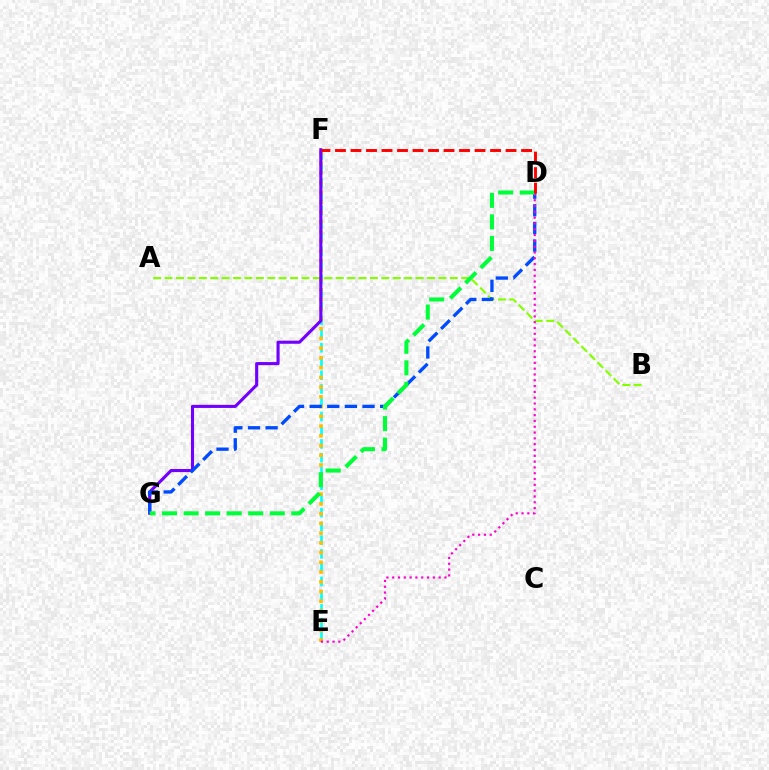{('A', 'B'): [{'color': '#84ff00', 'line_style': 'dashed', 'thickness': 1.55}], ('E', 'F'): [{'color': '#00fff6', 'line_style': 'dashed', 'thickness': 1.87}, {'color': '#ffbd00', 'line_style': 'dotted', 'thickness': 2.64}], ('F', 'G'): [{'color': '#7200ff', 'line_style': 'solid', 'thickness': 2.23}], ('D', 'G'): [{'color': '#004bff', 'line_style': 'dashed', 'thickness': 2.39}, {'color': '#00ff39', 'line_style': 'dashed', 'thickness': 2.93}], ('D', 'E'): [{'color': '#ff00cf', 'line_style': 'dotted', 'thickness': 1.58}], ('D', 'F'): [{'color': '#ff0000', 'line_style': 'dashed', 'thickness': 2.11}]}